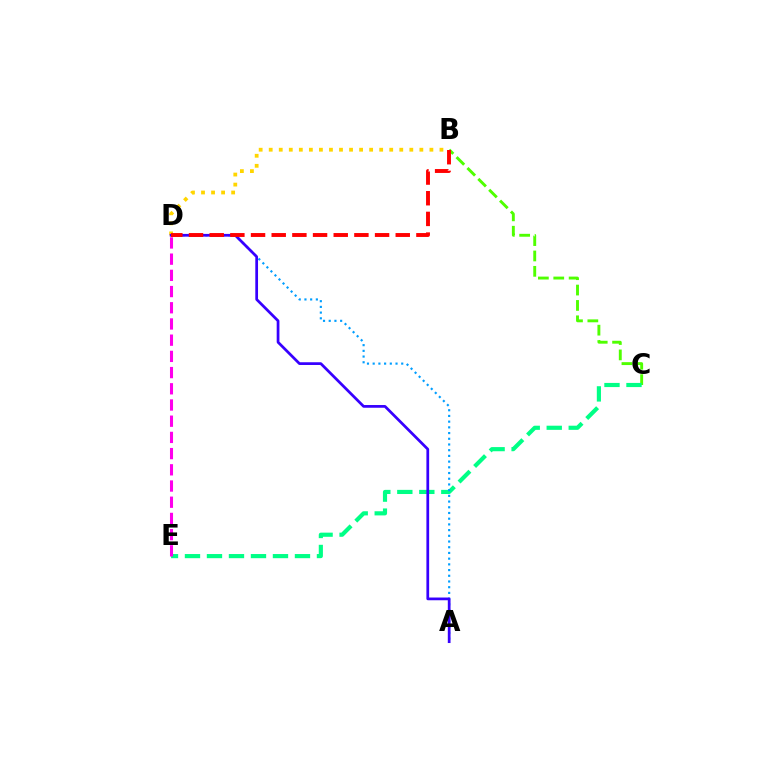{('B', 'C'): [{'color': '#4fff00', 'line_style': 'dashed', 'thickness': 2.09}], ('B', 'D'): [{'color': '#ffd500', 'line_style': 'dotted', 'thickness': 2.73}, {'color': '#ff0000', 'line_style': 'dashed', 'thickness': 2.81}], ('C', 'E'): [{'color': '#00ff86', 'line_style': 'dashed', 'thickness': 2.99}], ('A', 'D'): [{'color': '#009eff', 'line_style': 'dotted', 'thickness': 1.55}, {'color': '#3700ff', 'line_style': 'solid', 'thickness': 1.97}], ('D', 'E'): [{'color': '#ff00ed', 'line_style': 'dashed', 'thickness': 2.2}]}